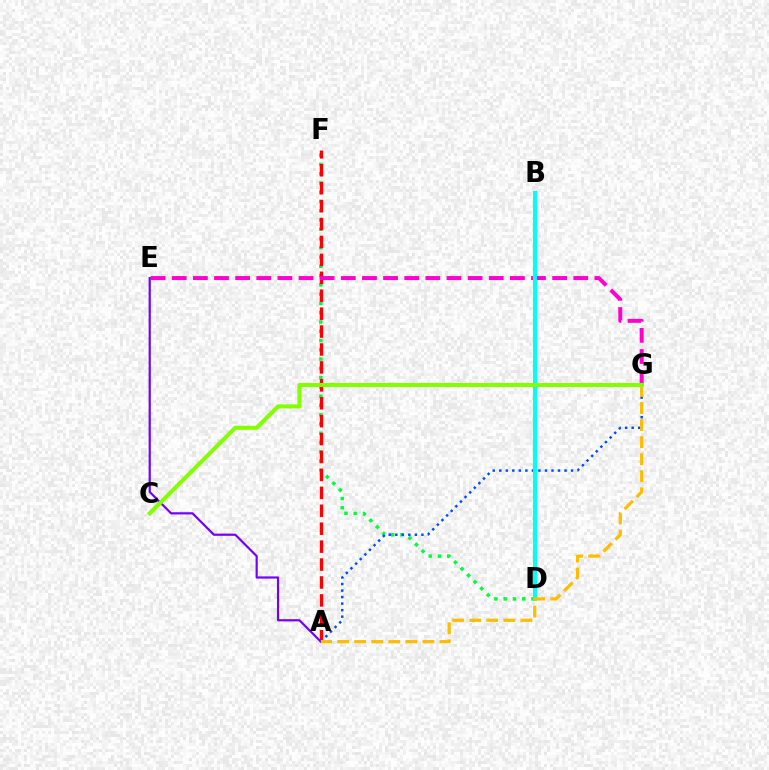{('D', 'F'): [{'color': '#00ff39', 'line_style': 'dotted', 'thickness': 2.52}], ('A', 'F'): [{'color': '#ff0000', 'line_style': 'dashed', 'thickness': 2.43}], ('A', 'E'): [{'color': '#7200ff', 'line_style': 'solid', 'thickness': 1.57}], ('A', 'G'): [{'color': '#004bff', 'line_style': 'dotted', 'thickness': 1.77}, {'color': '#ffbd00', 'line_style': 'dashed', 'thickness': 2.32}], ('E', 'G'): [{'color': '#ff00cf', 'line_style': 'dashed', 'thickness': 2.87}], ('B', 'D'): [{'color': '#00fff6', 'line_style': 'solid', 'thickness': 2.95}], ('C', 'G'): [{'color': '#84ff00', 'line_style': 'solid', 'thickness': 2.94}]}